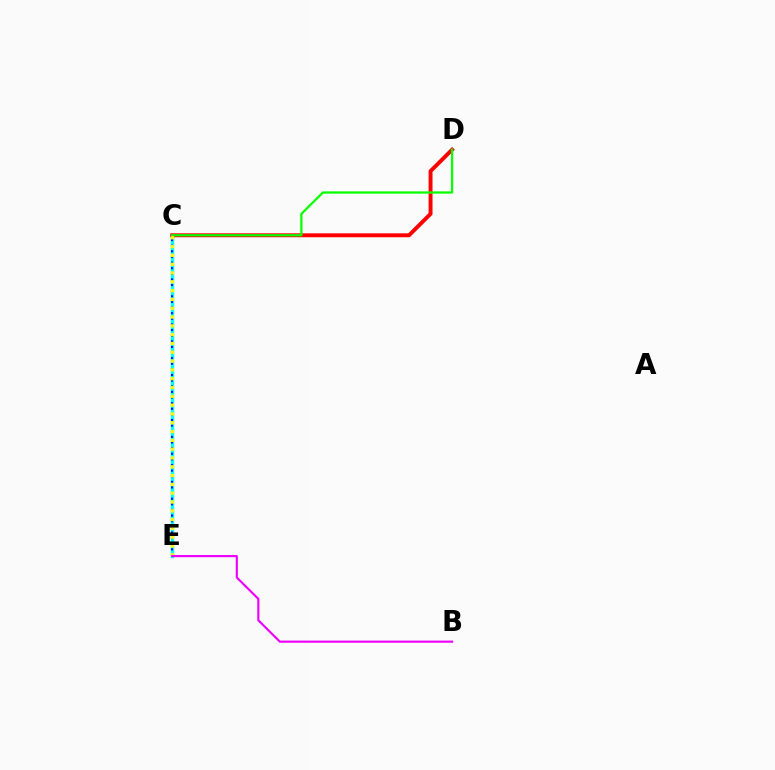{('C', 'E'): [{'color': '#00fff6', 'line_style': 'solid', 'thickness': 2.47}, {'color': '#0010ff', 'line_style': 'dotted', 'thickness': 1.53}, {'color': '#fcf500', 'line_style': 'dotted', 'thickness': 2.39}], ('C', 'D'): [{'color': '#ff0000', 'line_style': 'solid', 'thickness': 2.83}, {'color': '#08ff00', 'line_style': 'solid', 'thickness': 1.63}], ('B', 'E'): [{'color': '#ee00ff', 'line_style': 'solid', 'thickness': 1.56}]}